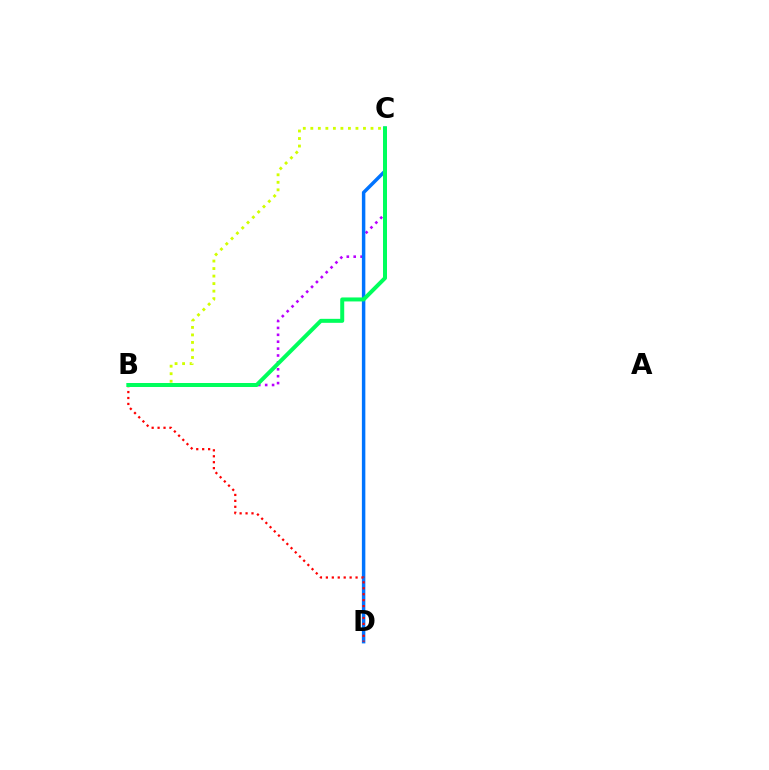{('B', 'C'): [{'color': '#b900ff', 'line_style': 'dotted', 'thickness': 1.87}, {'color': '#d1ff00', 'line_style': 'dotted', 'thickness': 2.04}, {'color': '#00ff5c', 'line_style': 'solid', 'thickness': 2.87}], ('C', 'D'): [{'color': '#0074ff', 'line_style': 'solid', 'thickness': 2.5}], ('B', 'D'): [{'color': '#ff0000', 'line_style': 'dotted', 'thickness': 1.61}]}